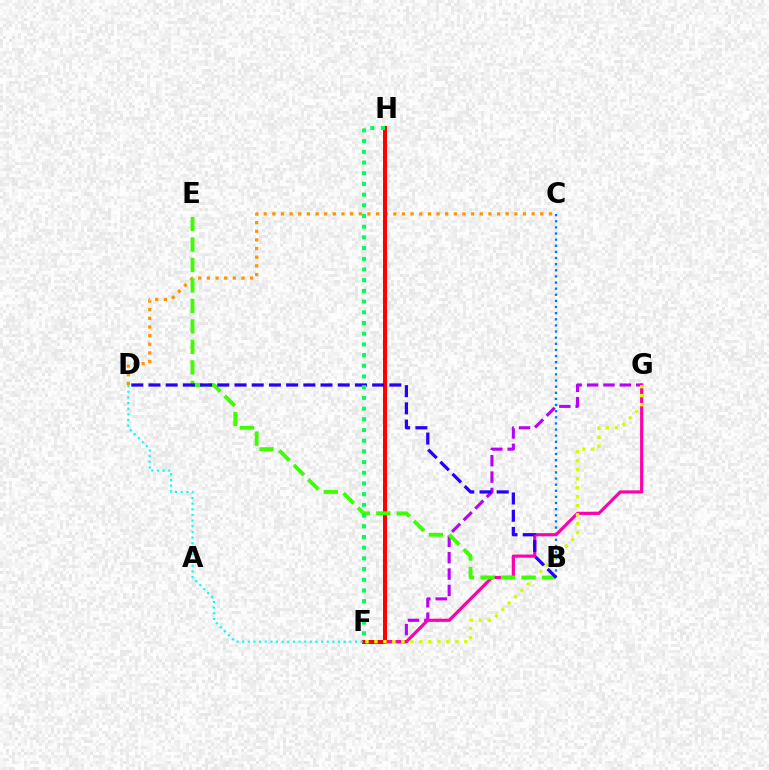{('F', 'G'): [{'color': '#b900ff', 'line_style': 'dashed', 'thickness': 2.23}, {'color': '#ff00ac', 'line_style': 'solid', 'thickness': 2.28}, {'color': '#d1ff00', 'line_style': 'dotted', 'thickness': 2.44}], ('C', 'D'): [{'color': '#ff9400', 'line_style': 'dotted', 'thickness': 2.35}], ('B', 'C'): [{'color': '#0074ff', 'line_style': 'dotted', 'thickness': 1.66}], ('F', 'H'): [{'color': '#ff0000', 'line_style': 'solid', 'thickness': 2.87}, {'color': '#00ff5c', 'line_style': 'dotted', 'thickness': 2.91}], ('B', 'E'): [{'color': '#3dff00', 'line_style': 'dashed', 'thickness': 2.78}], ('B', 'D'): [{'color': '#2500ff', 'line_style': 'dashed', 'thickness': 2.34}], ('D', 'F'): [{'color': '#00fff6', 'line_style': 'dotted', 'thickness': 1.53}]}